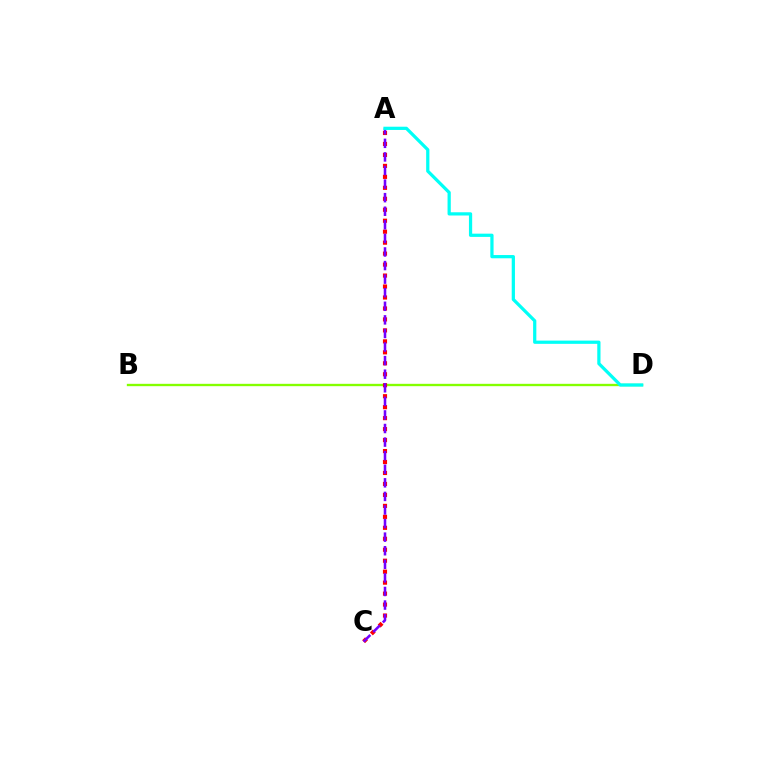{('B', 'D'): [{'color': '#84ff00', 'line_style': 'solid', 'thickness': 1.69}], ('A', 'C'): [{'color': '#ff0000', 'line_style': 'dotted', 'thickness': 2.98}, {'color': '#7200ff', 'line_style': 'dashed', 'thickness': 1.84}], ('A', 'D'): [{'color': '#00fff6', 'line_style': 'solid', 'thickness': 2.33}]}